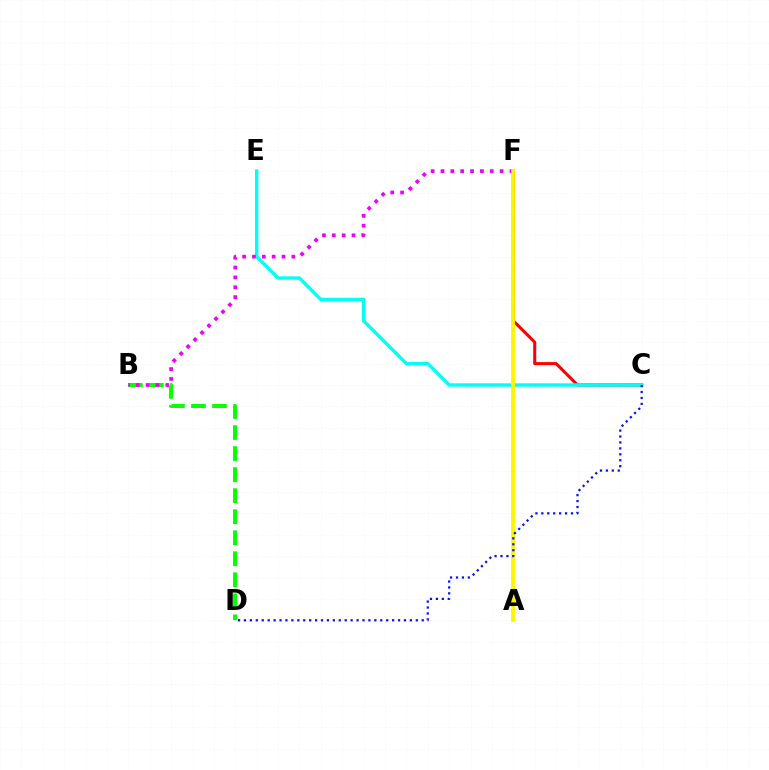{('C', 'F'): [{'color': '#ff0000', 'line_style': 'solid', 'thickness': 2.19}], ('C', 'E'): [{'color': '#00fff6', 'line_style': 'solid', 'thickness': 2.44}], ('B', 'D'): [{'color': '#08ff00', 'line_style': 'dashed', 'thickness': 2.86}], ('B', 'F'): [{'color': '#ee00ff', 'line_style': 'dotted', 'thickness': 2.68}], ('A', 'F'): [{'color': '#fcf500', 'line_style': 'solid', 'thickness': 2.72}], ('C', 'D'): [{'color': '#0010ff', 'line_style': 'dotted', 'thickness': 1.61}]}